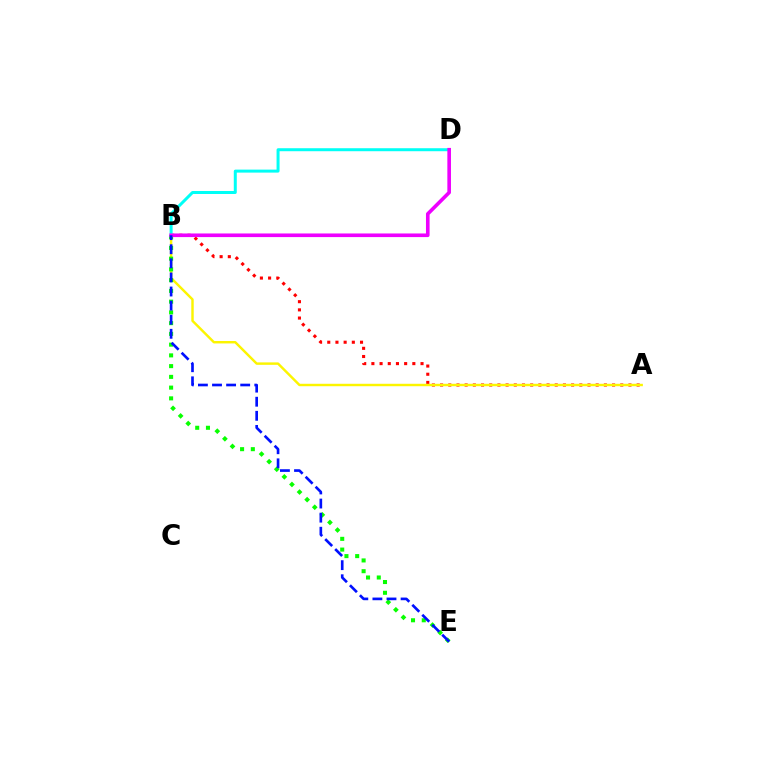{('A', 'B'): [{'color': '#ff0000', 'line_style': 'dotted', 'thickness': 2.23}, {'color': '#fcf500', 'line_style': 'solid', 'thickness': 1.75}], ('B', 'E'): [{'color': '#08ff00', 'line_style': 'dotted', 'thickness': 2.92}, {'color': '#0010ff', 'line_style': 'dashed', 'thickness': 1.91}], ('B', 'D'): [{'color': '#00fff6', 'line_style': 'solid', 'thickness': 2.16}, {'color': '#ee00ff', 'line_style': 'solid', 'thickness': 2.61}]}